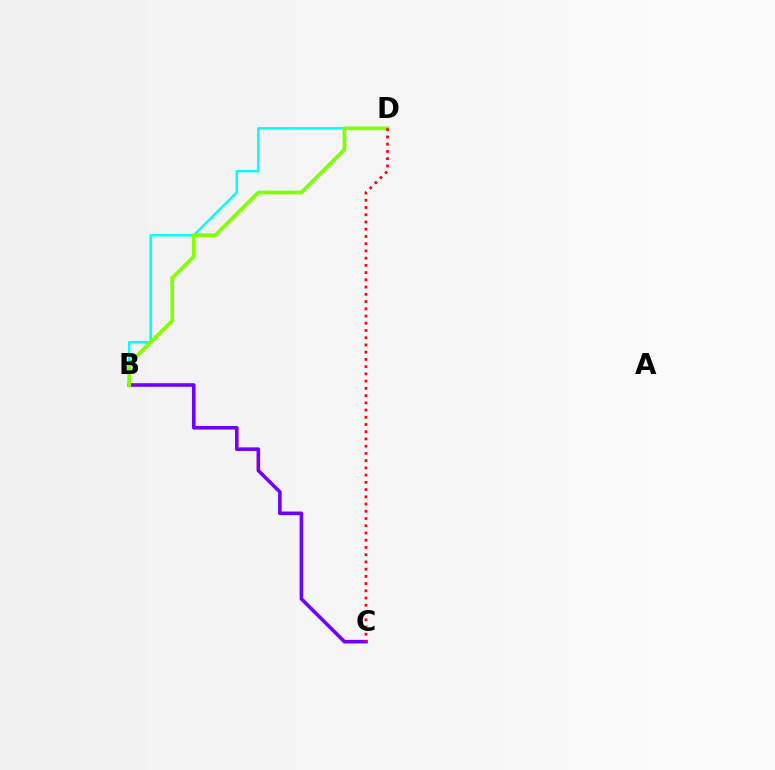{('B', 'C'): [{'color': '#7200ff', 'line_style': 'solid', 'thickness': 2.59}], ('B', 'D'): [{'color': '#00fff6', 'line_style': 'solid', 'thickness': 1.78}, {'color': '#84ff00', 'line_style': 'solid', 'thickness': 2.69}], ('C', 'D'): [{'color': '#ff0000', 'line_style': 'dotted', 'thickness': 1.96}]}